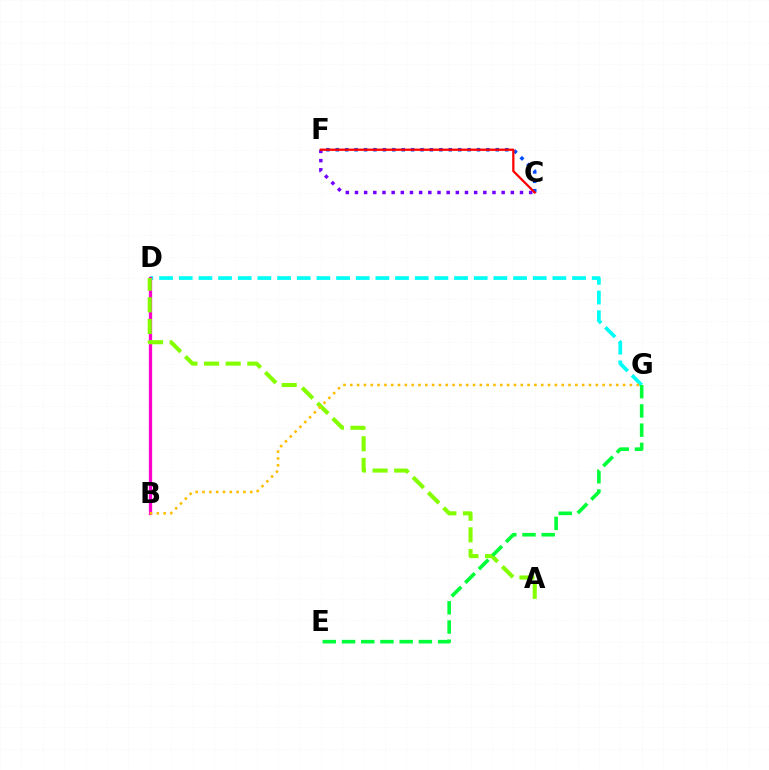{('C', 'F'): [{'color': '#004bff', 'line_style': 'dotted', 'thickness': 2.56}, {'color': '#7200ff', 'line_style': 'dotted', 'thickness': 2.49}, {'color': '#ff0000', 'line_style': 'solid', 'thickness': 1.63}], ('D', 'G'): [{'color': '#00fff6', 'line_style': 'dashed', 'thickness': 2.67}], ('B', 'D'): [{'color': '#ff00cf', 'line_style': 'solid', 'thickness': 2.36}], ('A', 'D'): [{'color': '#84ff00', 'line_style': 'dashed', 'thickness': 2.94}], ('E', 'G'): [{'color': '#00ff39', 'line_style': 'dashed', 'thickness': 2.61}], ('B', 'G'): [{'color': '#ffbd00', 'line_style': 'dotted', 'thickness': 1.85}]}